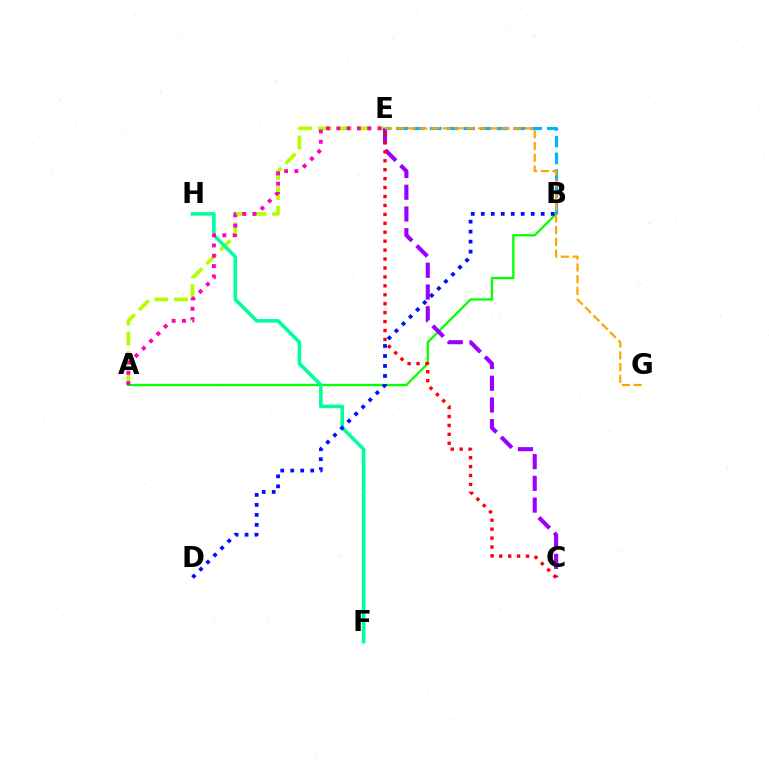{('A', 'E'): [{'color': '#b3ff00', 'line_style': 'dashed', 'thickness': 2.69}, {'color': '#ff00bd', 'line_style': 'dotted', 'thickness': 2.8}], ('A', 'B'): [{'color': '#08ff00', 'line_style': 'solid', 'thickness': 1.66}], ('F', 'H'): [{'color': '#00ff9d', 'line_style': 'solid', 'thickness': 2.57}], ('C', 'E'): [{'color': '#9b00ff', 'line_style': 'dashed', 'thickness': 2.95}, {'color': '#ff0000', 'line_style': 'dotted', 'thickness': 2.43}], ('B', 'E'): [{'color': '#00b5ff', 'line_style': 'dashed', 'thickness': 2.28}], ('E', 'G'): [{'color': '#ffa500', 'line_style': 'dashed', 'thickness': 1.59}], ('B', 'D'): [{'color': '#0010ff', 'line_style': 'dotted', 'thickness': 2.71}]}